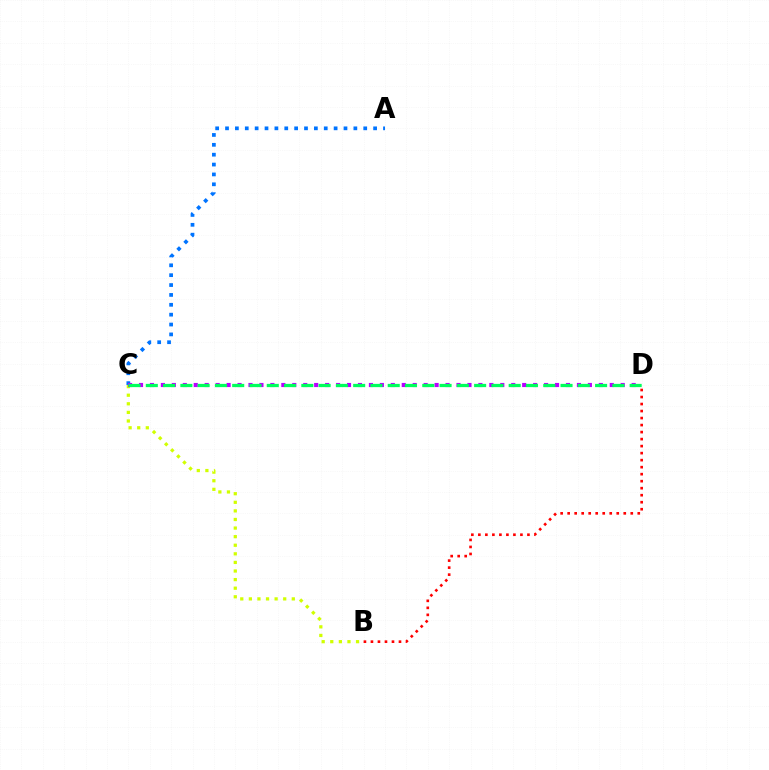{('B', 'C'): [{'color': '#d1ff00', 'line_style': 'dotted', 'thickness': 2.33}], ('A', 'C'): [{'color': '#0074ff', 'line_style': 'dotted', 'thickness': 2.68}], ('B', 'D'): [{'color': '#ff0000', 'line_style': 'dotted', 'thickness': 1.9}], ('C', 'D'): [{'color': '#b900ff', 'line_style': 'dotted', 'thickness': 2.97}, {'color': '#00ff5c', 'line_style': 'dashed', 'thickness': 2.35}]}